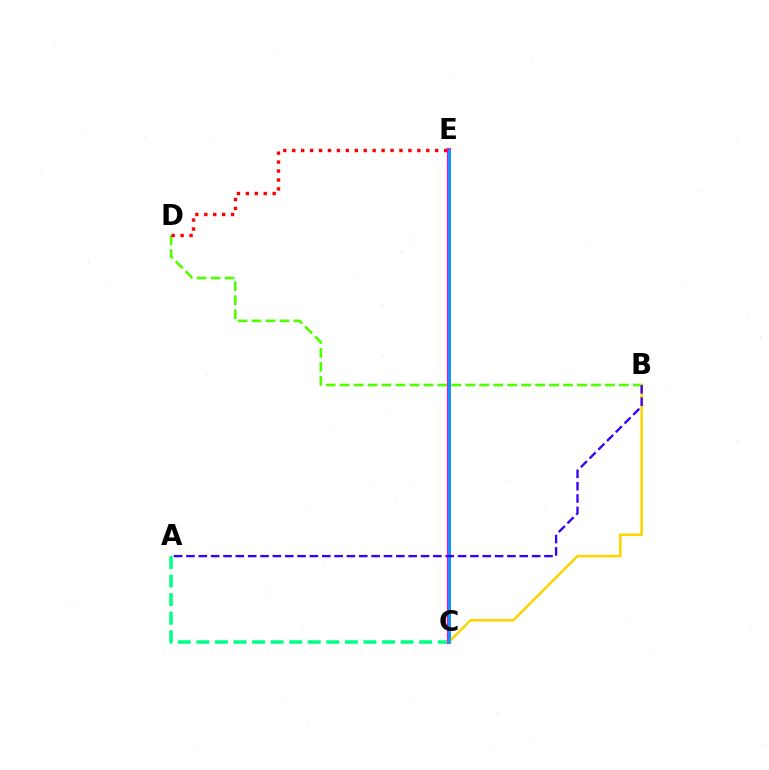{('B', 'D'): [{'color': '#4fff00', 'line_style': 'dashed', 'thickness': 1.9}], ('A', 'C'): [{'color': '#00ff86', 'line_style': 'dashed', 'thickness': 2.52}], ('C', 'E'): [{'color': '#ff00ed', 'line_style': 'solid', 'thickness': 2.9}, {'color': '#009eff', 'line_style': 'solid', 'thickness': 1.95}], ('B', 'C'): [{'color': '#ffd500', 'line_style': 'solid', 'thickness': 1.84}], ('A', 'B'): [{'color': '#3700ff', 'line_style': 'dashed', 'thickness': 1.68}], ('D', 'E'): [{'color': '#ff0000', 'line_style': 'dotted', 'thickness': 2.43}]}